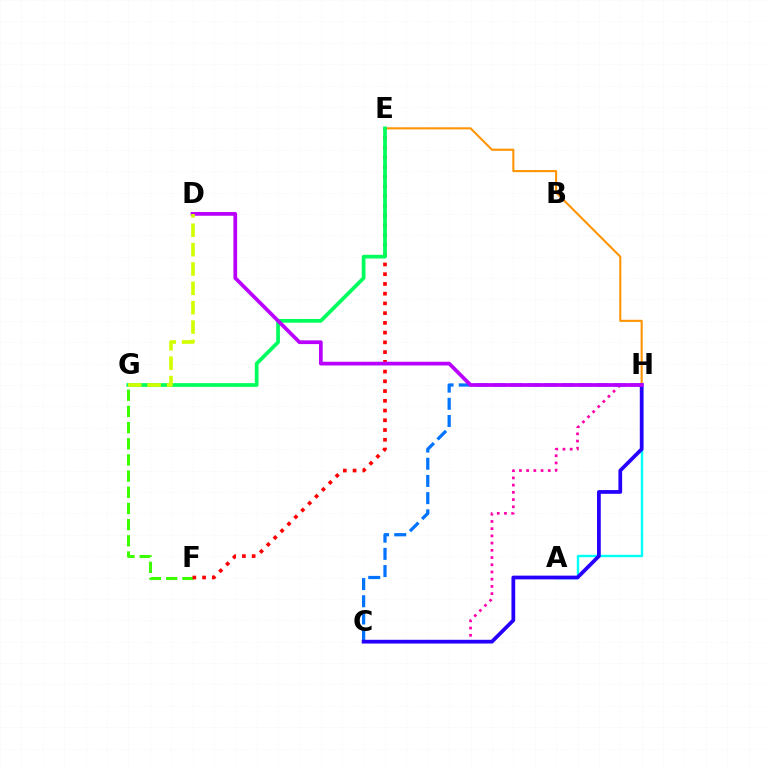{('F', 'G'): [{'color': '#3dff00', 'line_style': 'dashed', 'thickness': 2.2}], ('E', 'F'): [{'color': '#ff0000', 'line_style': 'dotted', 'thickness': 2.65}], ('E', 'H'): [{'color': '#ff9400', 'line_style': 'solid', 'thickness': 1.51}], ('C', 'H'): [{'color': '#ff00ac', 'line_style': 'dotted', 'thickness': 1.96}, {'color': '#0074ff', 'line_style': 'dashed', 'thickness': 2.34}, {'color': '#2500ff', 'line_style': 'solid', 'thickness': 2.69}], ('A', 'H'): [{'color': '#00fff6', 'line_style': 'solid', 'thickness': 1.73}], ('E', 'G'): [{'color': '#00ff5c', 'line_style': 'solid', 'thickness': 2.68}], ('D', 'H'): [{'color': '#b900ff', 'line_style': 'solid', 'thickness': 2.69}], ('D', 'G'): [{'color': '#d1ff00', 'line_style': 'dashed', 'thickness': 2.63}]}